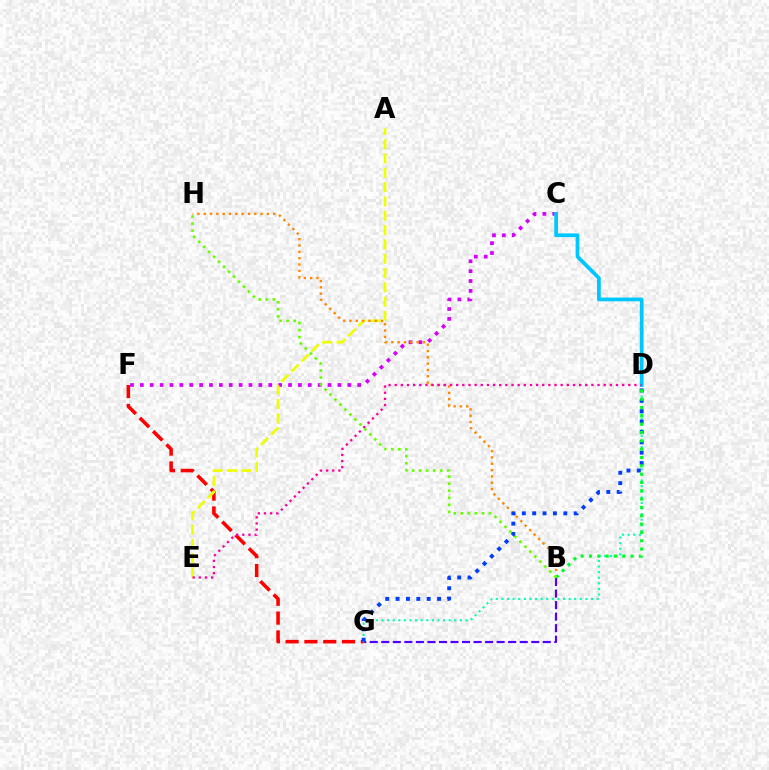{('B', 'G'): [{'color': '#4f00ff', 'line_style': 'dashed', 'thickness': 1.57}], ('F', 'G'): [{'color': '#ff0000', 'line_style': 'dashed', 'thickness': 2.56}], ('C', 'F'): [{'color': '#d600ff', 'line_style': 'dotted', 'thickness': 2.68}], ('D', 'G'): [{'color': '#00ffaf', 'line_style': 'dotted', 'thickness': 1.52}, {'color': '#003fff', 'line_style': 'dotted', 'thickness': 2.82}], ('A', 'E'): [{'color': '#eeff00', 'line_style': 'dashed', 'thickness': 1.94}], ('B', 'H'): [{'color': '#ff8800', 'line_style': 'dotted', 'thickness': 1.72}, {'color': '#66ff00', 'line_style': 'dotted', 'thickness': 1.91}], ('C', 'D'): [{'color': '#00c7ff', 'line_style': 'solid', 'thickness': 2.7}], ('B', 'D'): [{'color': '#00ff27', 'line_style': 'dotted', 'thickness': 2.26}], ('D', 'E'): [{'color': '#ff00a0', 'line_style': 'dotted', 'thickness': 1.67}]}